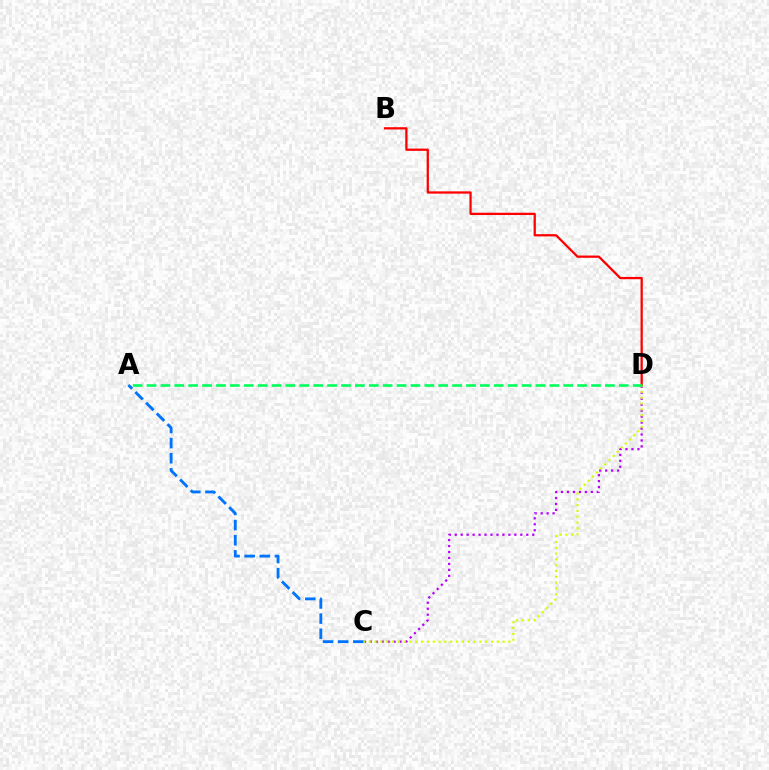{('C', 'D'): [{'color': '#b900ff', 'line_style': 'dotted', 'thickness': 1.62}, {'color': '#d1ff00', 'line_style': 'dotted', 'thickness': 1.58}], ('A', 'C'): [{'color': '#0074ff', 'line_style': 'dashed', 'thickness': 2.06}], ('B', 'D'): [{'color': '#ff0000', 'line_style': 'solid', 'thickness': 1.63}], ('A', 'D'): [{'color': '#00ff5c', 'line_style': 'dashed', 'thickness': 1.89}]}